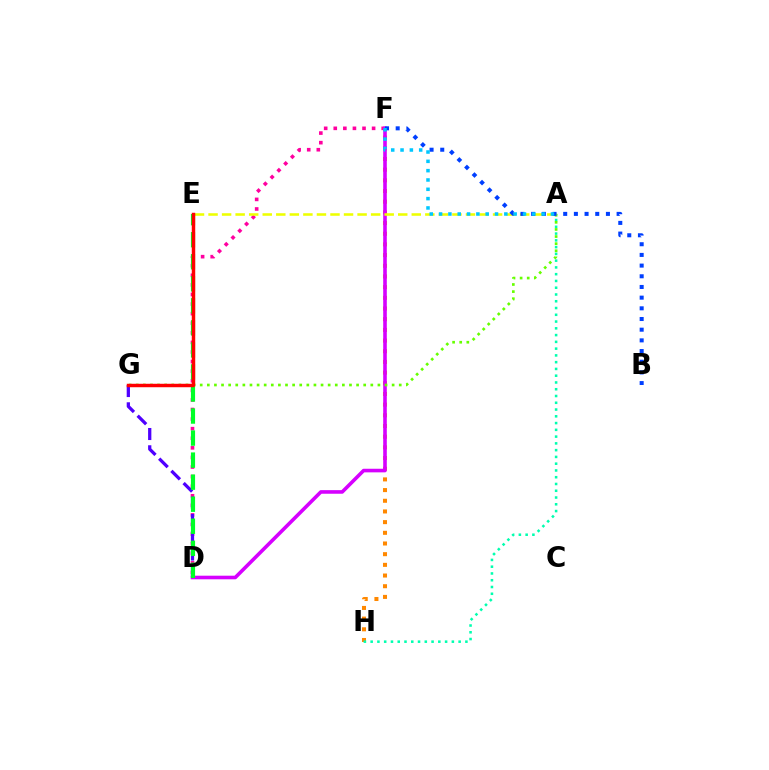{('F', 'H'): [{'color': '#ff8800', 'line_style': 'dotted', 'thickness': 2.9}], ('D', 'F'): [{'color': '#ff00a0', 'line_style': 'dotted', 'thickness': 2.6}, {'color': '#d600ff', 'line_style': 'solid', 'thickness': 2.59}], ('D', 'G'): [{'color': '#4f00ff', 'line_style': 'dashed', 'thickness': 2.35}], ('A', 'H'): [{'color': '#00ffaf', 'line_style': 'dotted', 'thickness': 1.84}], ('A', 'G'): [{'color': '#66ff00', 'line_style': 'dotted', 'thickness': 1.93}], ('A', 'E'): [{'color': '#eeff00', 'line_style': 'dashed', 'thickness': 1.84}], ('D', 'E'): [{'color': '#00ff27', 'line_style': 'dashed', 'thickness': 2.99}], ('B', 'F'): [{'color': '#003fff', 'line_style': 'dotted', 'thickness': 2.9}], ('A', 'F'): [{'color': '#00c7ff', 'line_style': 'dotted', 'thickness': 2.53}], ('E', 'G'): [{'color': '#ff0000', 'line_style': 'solid', 'thickness': 2.49}]}